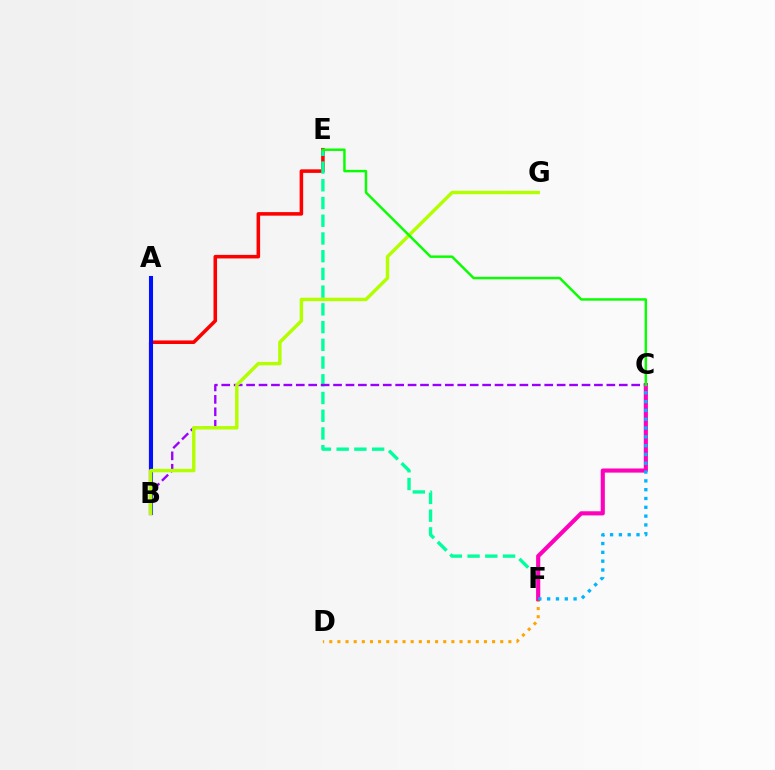{('B', 'E'): [{'color': '#ff0000', 'line_style': 'solid', 'thickness': 2.56}], ('E', 'F'): [{'color': '#00ff9d', 'line_style': 'dashed', 'thickness': 2.41}], ('B', 'C'): [{'color': '#9b00ff', 'line_style': 'dashed', 'thickness': 1.69}], ('D', 'F'): [{'color': '#ffa500', 'line_style': 'dotted', 'thickness': 2.21}], ('C', 'F'): [{'color': '#ff00bd', 'line_style': 'solid', 'thickness': 2.97}, {'color': '#00b5ff', 'line_style': 'dotted', 'thickness': 2.39}], ('A', 'B'): [{'color': '#0010ff', 'line_style': 'solid', 'thickness': 2.94}], ('B', 'G'): [{'color': '#b3ff00', 'line_style': 'solid', 'thickness': 2.47}], ('C', 'E'): [{'color': '#08ff00', 'line_style': 'solid', 'thickness': 1.76}]}